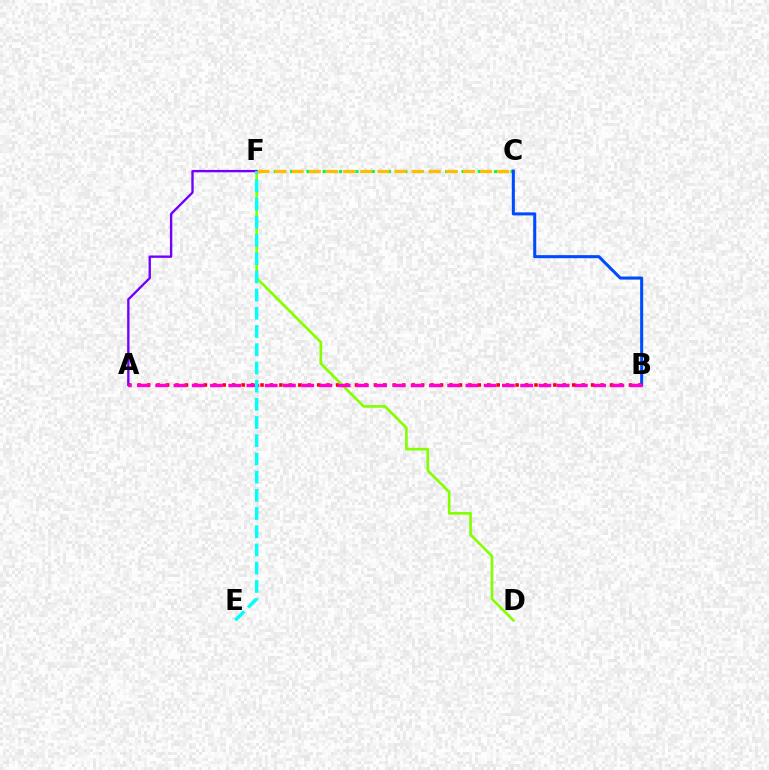{('C', 'F'): [{'color': '#00ff39', 'line_style': 'dotted', 'thickness': 2.22}, {'color': '#ffbd00', 'line_style': 'dashed', 'thickness': 2.33}], ('B', 'C'): [{'color': '#004bff', 'line_style': 'solid', 'thickness': 2.2}], ('A', 'B'): [{'color': '#ff0000', 'line_style': 'dotted', 'thickness': 2.57}, {'color': '#ff00cf', 'line_style': 'dashed', 'thickness': 2.48}], ('D', 'F'): [{'color': '#84ff00', 'line_style': 'solid', 'thickness': 1.92}], ('A', 'F'): [{'color': '#7200ff', 'line_style': 'solid', 'thickness': 1.7}], ('E', 'F'): [{'color': '#00fff6', 'line_style': 'dashed', 'thickness': 2.47}]}